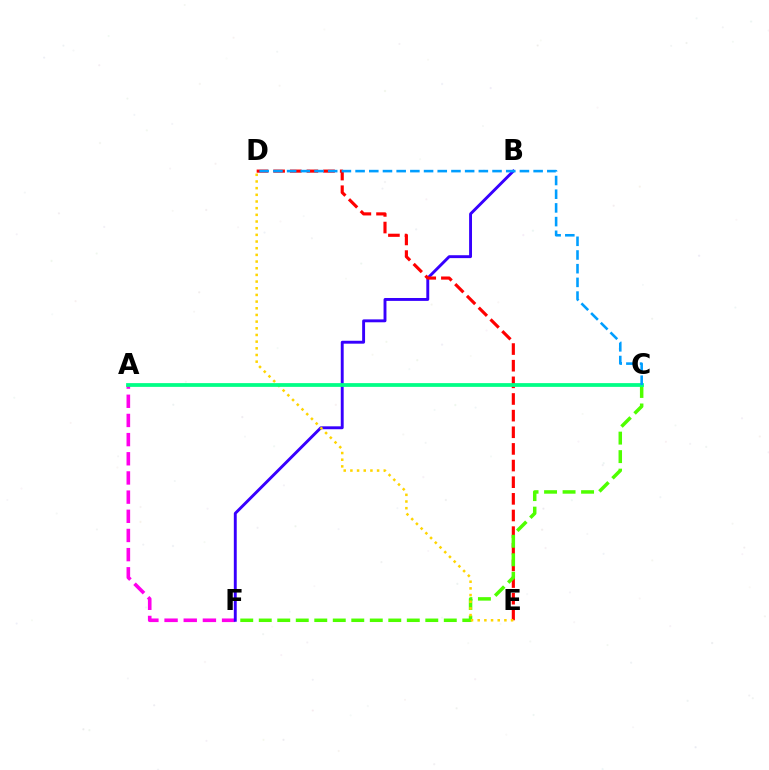{('A', 'F'): [{'color': '#ff00ed', 'line_style': 'dashed', 'thickness': 2.6}], ('B', 'F'): [{'color': '#3700ff', 'line_style': 'solid', 'thickness': 2.09}], ('D', 'E'): [{'color': '#ff0000', 'line_style': 'dashed', 'thickness': 2.26}, {'color': '#ffd500', 'line_style': 'dotted', 'thickness': 1.81}], ('C', 'F'): [{'color': '#4fff00', 'line_style': 'dashed', 'thickness': 2.51}], ('A', 'C'): [{'color': '#00ff86', 'line_style': 'solid', 'thickness': 2.71}], ('C', 'D'): [{'color': '#009eff', 'line_style': 'dashed', 'thickness': 1.86}]}